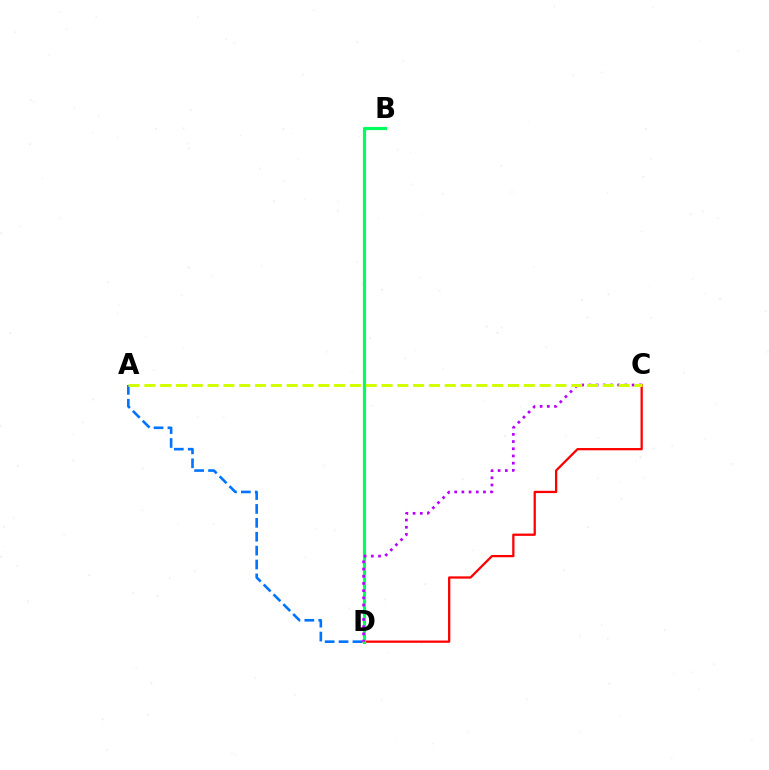{('C', 'D'): [{'color': '#ff0000', 'line_style': 'solid', 'thickness': 1.64}, {'color': '#b900ff', 'line_style': 'dotted', 'thickness': 1.96}], ('B', 'D'): [{'color': '#00ff5c', 'line_style': 'solid', 'thickness': 2.28}], ('A', 'D'): [{'color': '#0074ff', 'line_style': 'dashed', 'thickness': 1.89}], ('A', 'C'): [{'color': '#d1ff00', 'line_style': 'dashed', 'thickness': 2.15}]}